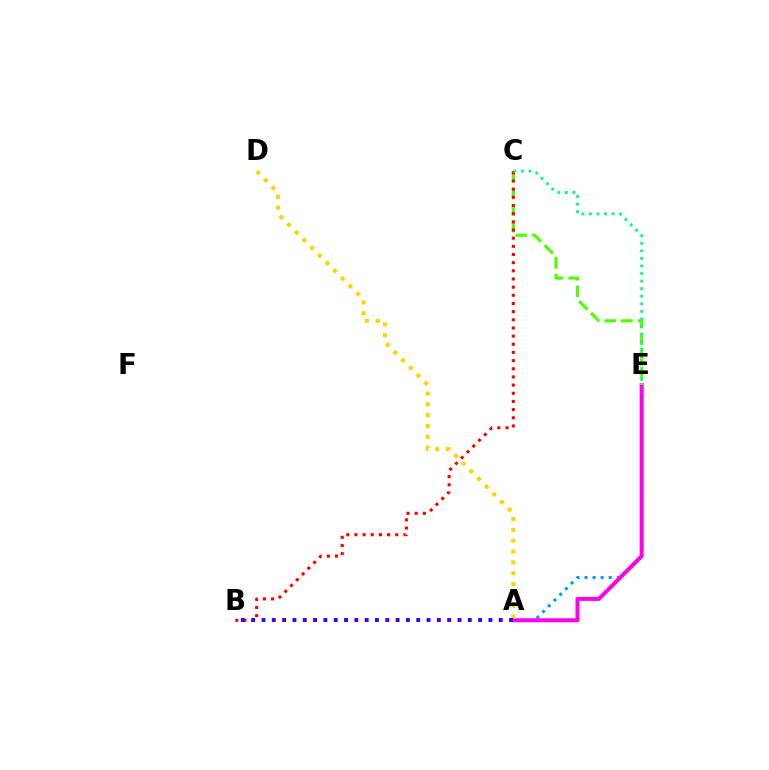{('A', 'E'): [{'color': '#009eff', 'line_style': 'dotted', 'thickness': 2.2}, {'color': '#ff00ed', 'line_style': 'solid', 'thickness': 2.88}], ('C', 'E'): [{'color': '#4fff00', 'line_style': 'dashed', 'thickness': 2.26}, {'color': '#00ff86', 'line_style': 'dotted', 'thickness': 2.06}], ('B', 'C'): [{'color': '#ff0000', 'line_style': 'dotted', 'thickness': 2.22}], ('A', 'D'): [{'color': '#ffd500', 'line_style': 'dotted', 'thickness': 2.95}], ('A', 'B'): [{'color': '#3700ff', 'line_style': 'dotted', 'thickness': 2.8}]}